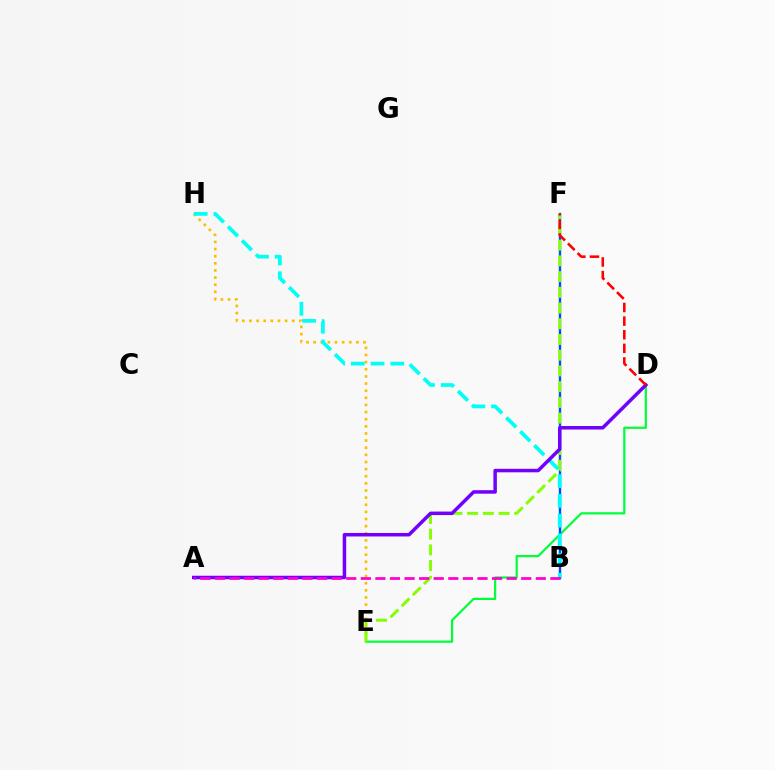{('E', 'H'): [{'color': '#ffbd00', 'line_style': 'dotted', 'thickness': 1.94}], ('D', 'E'): [{'color': '#00ff39', 'line_style': 'solid', 'thickness': 1.59}], ('B', 'F'): [{'color': '#004bff', 'line_style': 'solid', 'thickness': 1.73}], ('E', 'F'): [{'color': '#84ff00', 'line_style': 'dashed', 'thickness': 2.14}], ('B', 'H'): [{'color': '#00fff6', 'line_style': 'dashed', 'thickness': 2.68}], ('A', 'D'): [{'color': '#7200ff', 'line_style': 'solid', 'thickness': 2.52}], ('A', 'B'): [{'color': '#ff00cf', 'line_style': 'dashed', 'thickness': 1.98}], ('D', 'F'): [{'color': '#ff0000', 'line_style': 'dashed', 'thickness': 1.85}]}